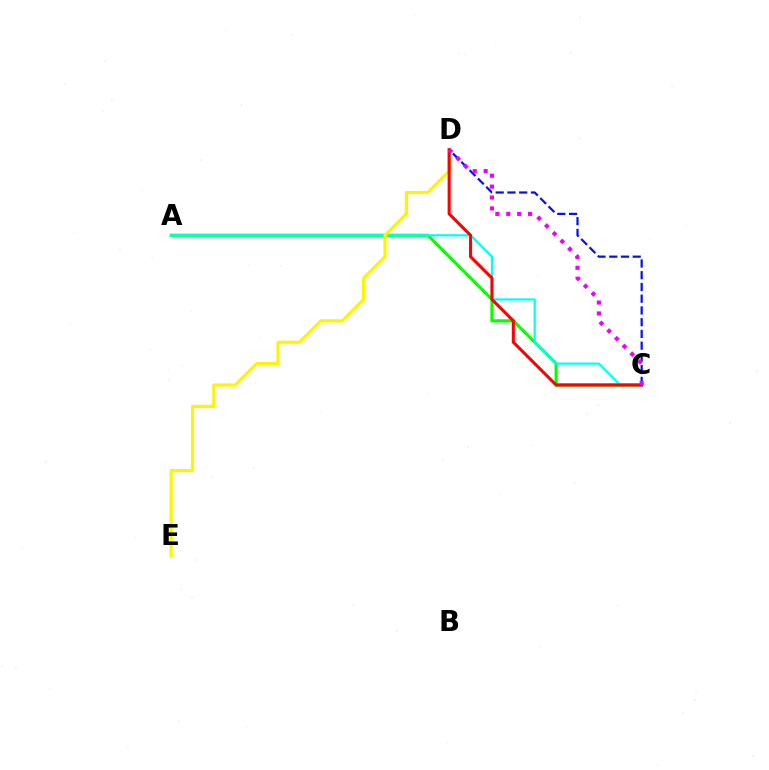{('A', 'C'): [{'color': '#08ff00', 'line_style': 'solid', 'thickness': 2.26}, {'color': '#00fff6', 'line_style': 'solid', 'thickness': 1.59}], ('C', 'D'): [{'color': '#0010ff', 'line_style': 'dashed', 'thickness': 1.6}, {'color': '#ff0000', 'line_style': 'solid', 'thickness': 2.21}, {'color': '#ee00ff', 'line_style': 'dotted', 'thickness': 2.96}], ('D', 'E'): [{'color': '#fcf500', 'line_style': 'solid', 'thickness': 2.3}]}